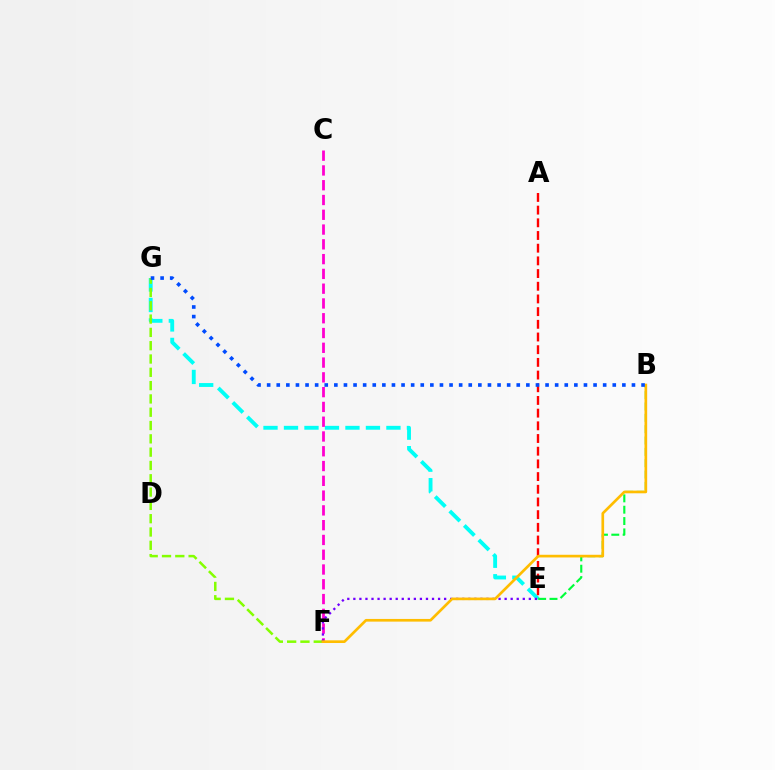{('E', 'G'): [{'color': '#00fff6', 'line_style': 'dashed', 'thickness': 2.78}], ('A', 'E'): [{'color': '#ff0000', 'line_style': 'dashed', 'thickness': 1.72}], ('B', 'E'): [{'color': '#00ff39', 'line_style': 'dashed', 'thickness': 1.54}], ('F', 'G'): [{'color': '#84ff00', 'line_style': 'dashed', 'thickness': 1.81}], ('C', 'F'): [{'color': '#ff00cf', 'line_style': 'dashed', 'thickness': 2.01}], ('E', 'F'): [{'color': '#7200ff', 'line_style': 'dotted', 'thickness': 1.64}], ('B', 'F'): [{'color': '#ffbd00', 'line_style': 'solid', 'thickness': 1.93}], ('B', 'G'): [{'color': '#004bff', 'line_style': 'dotted', 'thickness': 2.61}]}